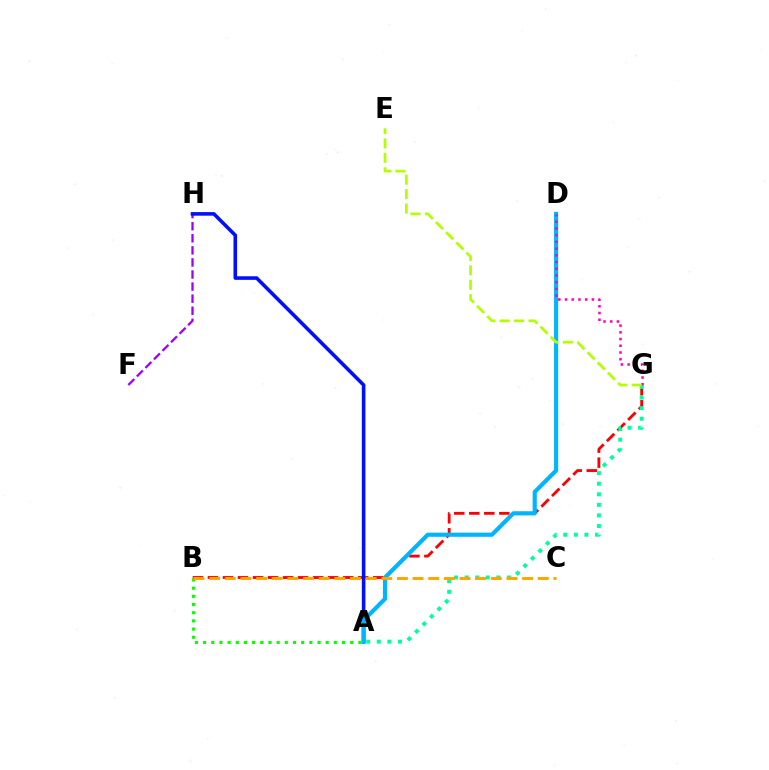{('B', 'G'): [{'color': '#ff0000', 'line_style': 'dashed', 'thickness': 2.04}], ('F', 'H'): [{'color': '#9b00ff', 'line_style': 'dashed', 'thickness': 1.64}], ('A', 'H'): [{'color': '#0010ff', 'line_style': 'solid', 'thickness': 2.58}], ('A', 'G'): [{'color': '#00ff9d', 'line_style': 'dotted', 'thickness': 2.87}], ('A', 'D'): [{'color': '#00b5ff', 'line_style': 'solid', 'thickness': 2.98}], ('D', 'G'): [{'color': '#ff00bd', 'line_style': 'dotted', 'thickness': 1.82}], ('A', 'B'): [{'color': '#08ff00', 'line_style': 'dotted', 'thickness': 2.22}], ('B', 'C'): [{'color': '#ffa500', 'line_style': 'dashed', 'thickness': 2.13}], ('E', 'G'): [{'color': '#b3ff00', 'line_style': 'dashed', 'thickness': 1.96}]}